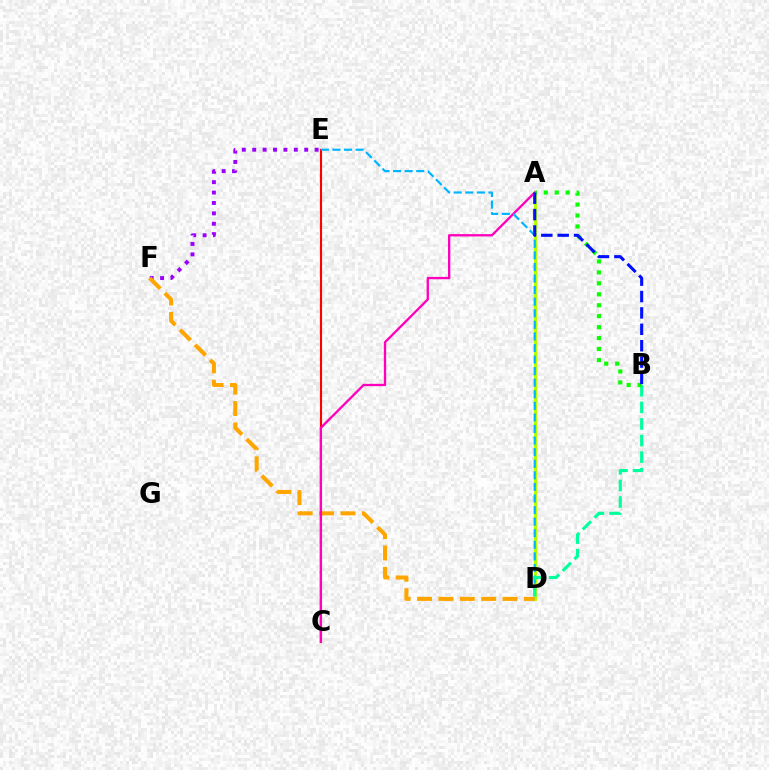{('A', 'D'): [{'color': '#b3ff00', 'line_style': 'solid', 'thickness': 2.22}], ('E', 'F'): [{'color': '#9b00ff', 'line_style': 'dotted', 'thickness': 2.83}], ('D', 'F'): [{'color': '#ffa500', 'line_style': 'dashed', 'thickness': 2.9}], ('C', 'E'): [{'color': '#ff0000', 'line_style': 'solid', 'thickness': 1.52}], ('A', 'C'): [{'color': '#ff00bd', 'line_style': 'solid', 'thickness': 1.67}], ('D', 'E'): [{'color': '#00b5ff', 'line_style': 'dashed', 'thickness': 1.57}], ('B', 'D'): [{'color': '#00ff9d', 'line_style': 'dashed', 'thickness': 2.25}], ('A', 'B'): [{'color': '#08ff00', 'line_style': 'dotted', 'thickness': 2.98}, {'color': '#0010ff', 'line_style': 'dashed', 'thickness': 2.23}]}